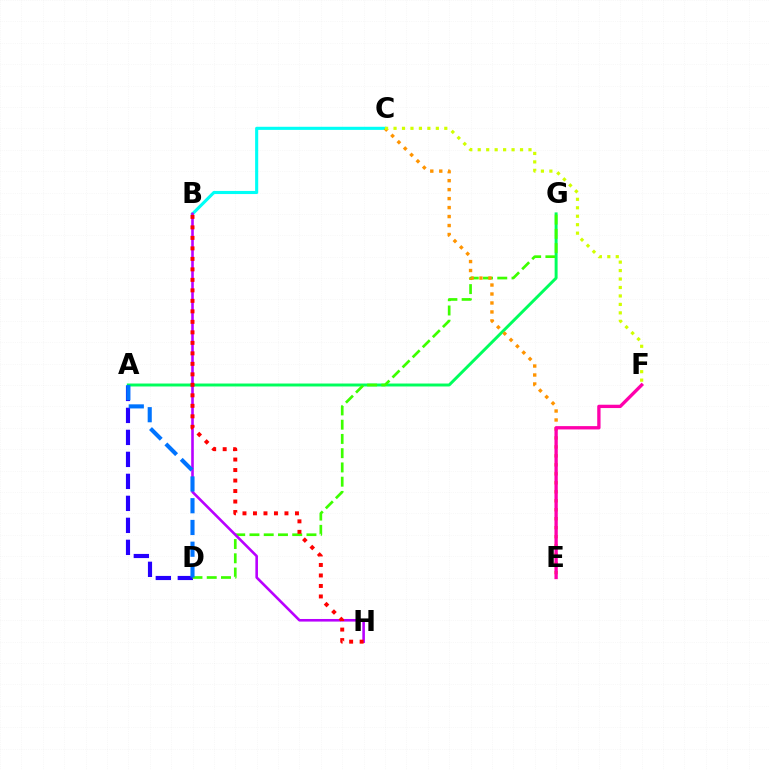{('A', 'D'): [{'color': '#2500ff', 'line_style': 'dashed', 'thickness': 2.99}, {'color': '#0074ff', 'line_style': 'dashed', 'thickness': 2.95}], ('A', 'G'): [{'color': '#00ff5c', 'line_style': 'solid', 'thickness': 2.13}], ('D', 'G'): [{'color': '#3dff00', 'line_style': 'dashed', 'thickness': 1.94}], ('B', 'C'): [{'color': '#00fff6', 'line_style': 'solid', 'thickness': 2.24}], ('B', 'H'): [{'color': '#b900ff', 'line_style': 'solid', 'thickness': 1.87}, {'color': '#ff0000', 'line_style': 'dotted', 'thickness': 2.85}], ('C', 'E'): [{'color': '#ff9400', 'line_style': 'dotted', 'thickness': 2.44}], ('C', 'F'): [{'color': '#d1ff00', 'line_style': 'dotted', 'thickness': 2.3}], ('E', 'F'): [{'color': '#ff00ac', 'line_style': 'solid', 'thickness': 2.39}]}